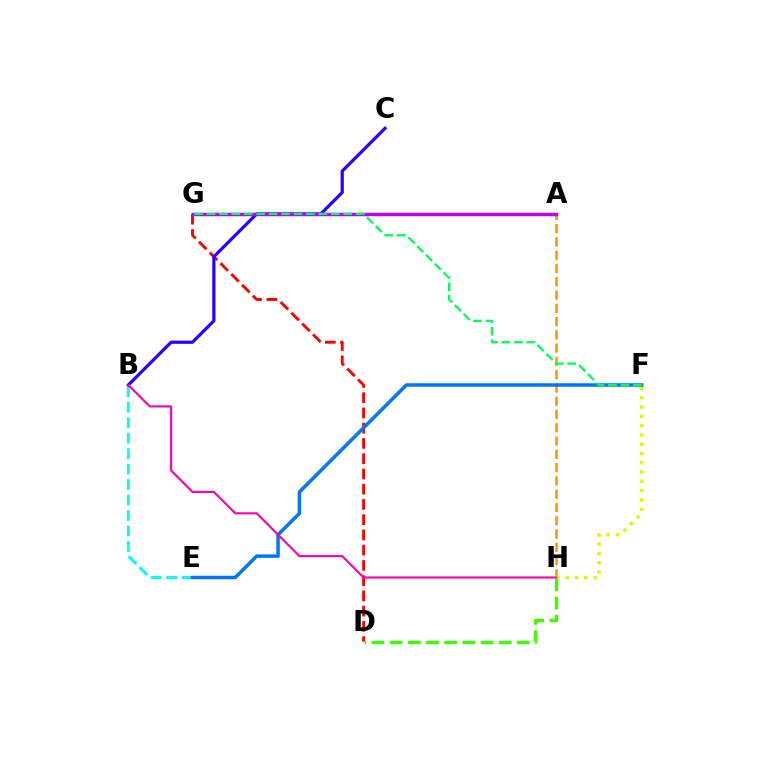{('D', 'G'): [{'color': '#ff0000', 'line_style': 'dashed', 'thickness': 2.07}], ('A', 'H'): [{'color': '#ff9400', 'line_style': 'dashed', 'thickness': 1.8}], ('F', 'H'): [{'color': '#d1ff00', 'line_style': 'dotted', 'thickness': 2.53}], ('B', 'E'): [{'color': '#00fff6', 'line_style': 'dashed', 'thickness': 2.1}], ('B', 'C'): [{'color': '#2500ff', 'line_style': 'solid', 'thickness': 2.29}], ('E', 'F'): [{'color': '#0074ff', 'line_style': 'solid', 'thickness': 2.5}], ('A', 'G'): [{'color': '#b900ff', 'line_style': 'solid', 'thickness': 2.48}], ('B', 'H'): [{'color': '#ff00ac', 'line_style': 'solid', 'thickness': 1.54}], ('F', 'G'): [{'color': '#00ff5c', 'line_style': 'dashed', 'thickness': 1.69}], ('D', 'H'): [{'color': '#3dff00', 'line_style': 'dashed', 'thickness': 2.47}]}